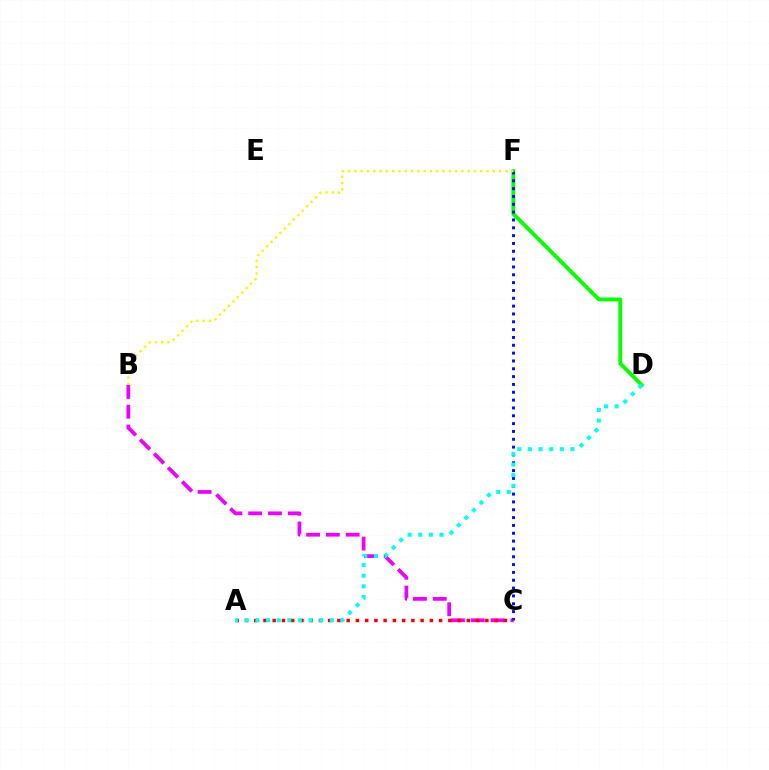{('D', 'F'): [{'color': '#08ff00', 'line_style': 'solid', 'thickness': 2.77}], ('B', 'C'): [{'color': '#ee00ff', 'line_style': 'dashed', 'thickness': 2.69}], ('C', 'F'): [{'color': '#0010ff', 'line_style': 'dotted', 'thickness': 2.13}], ('B', 'F'): [{'color': '#fcf500', 'line_style': 'dotted', 'thickness': 1.71}], ('A', 'C'): [{'color': '#ff0000', 'line_style': 'dotted', 'thickness': 2.51}], ('A', 'D'): [{'color': '#00fff6', 'line_style': 'dotted', 'thickness': 2.89}]}